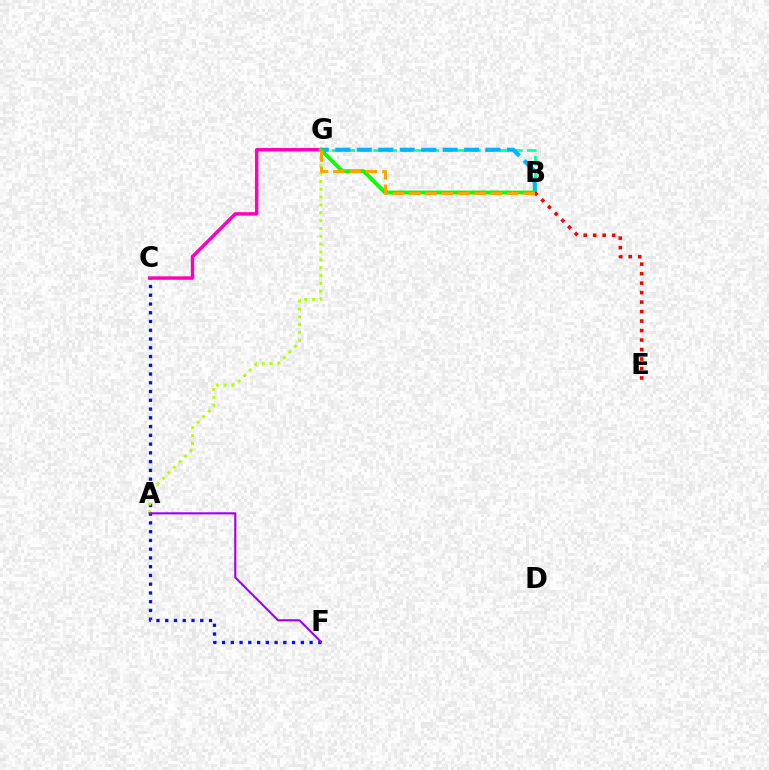{('B', 'G'): [{'color': '#00ff9d', 'line_style': 'dashed', 'thickness': 1.9}, {'color': '#00b5ff', 'line_style': 'dashed', 'thickness': 2.92}, {'color': '#08ff00', 'line_style': 'solid', 'thickness': 2.74}, {'color': '#ffa500', 'line_style': 'dashed', 'thickness': 2.22}], ('C', 'F'): [{'color': '#0010ff', 'line_style': 'dotted', 'thickness': 2.38}], ('C', 'G'): [{'color': '#ff00bd', 'line_style': 'solid', 'thickness': 2.48}], ('A', 'G'): [{'color': '#b3ff00', 'line_style': 'dotted', 'thickness': 2.13}], ('B', 'E'): [{'color': '#ff0000', 'line_style': 'dotted', 'thickness': 2.58}], ('A', 'F'): [{'color': '#9b00ff', 'line_style': 'solid', 'thickness': 1.51}]}